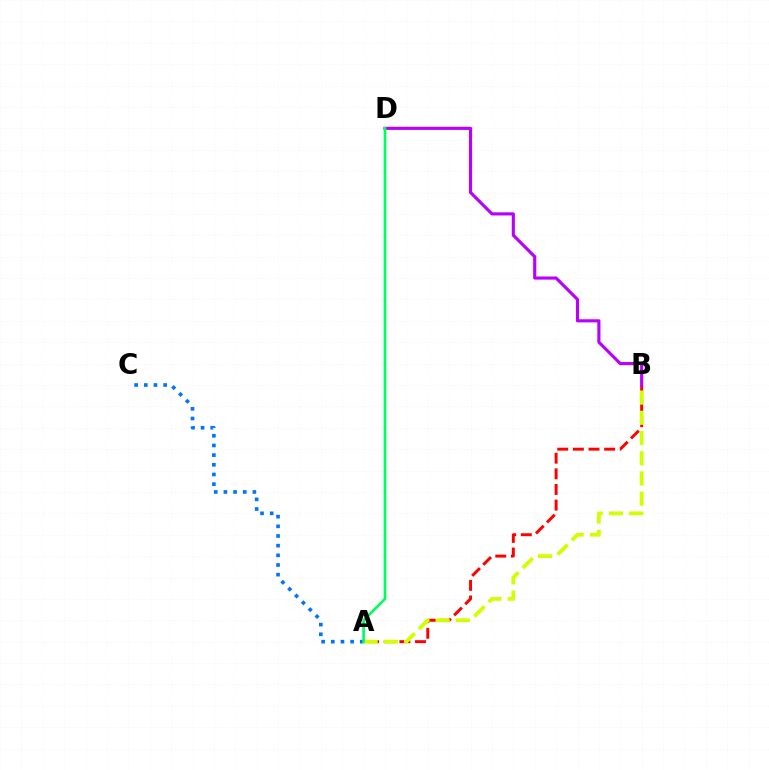{('A', 'C'): [{'color': '#0074ff', 'line_style': 'dotted', 'thickness': 2.63}], ('A', 'B'): [{'color': '#ff0000', 'line_style': 'dashed', 'thickness': 2.12}, {'color': '#d1ff00', 'line_style': 'dashed', 'thickness': 2.75}], ('B', 'D'): [{'color': '#b900ff', 'line_style': 'solid', 'thickness': 2.26}], ('A', 'D'): [{'color': '#00ff5c', 'line_style': 'solid', 'thickness': 1.92}]}